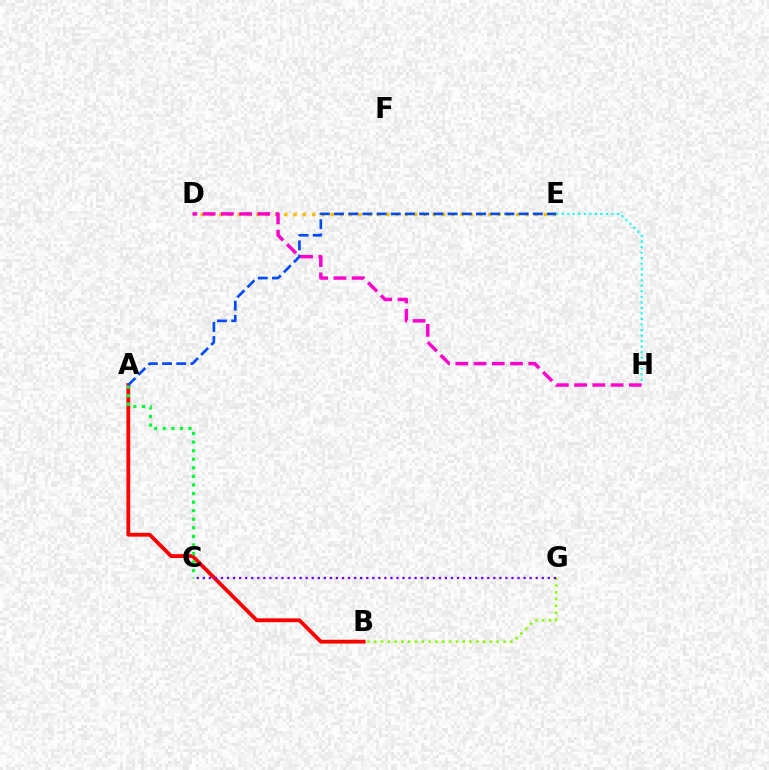{('D', 'E'): [{'color': '#ffbd00', 'line_style': 'dotted', 'thickness': 2.52}], ('B', 'G'): [{'color': '#84ff00', 'line_style': 'dotted', 'thickness': 1.85}], ('E', 'H'): [{'color': '#00fff6', 'line_style': 'dotted', 'thickness': 1.5}], ('A', 'B'): [{'color': '#ff0000', 'line_style': 'solid', 'thickness': 2.75}], ('C', 'G'): [{'color': '#7200ff', 'line_style': 'dotted', 'thickness': 1.64}], ('A', 'C'): [{'color': '#00ff39', 'line_style': 'dotted', 'thickness': 2.33}], ('A', 'E'): [{'color': '#004bff', 'line_style': 'dashed', 'thickness': 1.93}], ('D', 'H'): [{'color': '#ff00cf', 'line_style': 'dashed', 'thickness': 2.48}]}